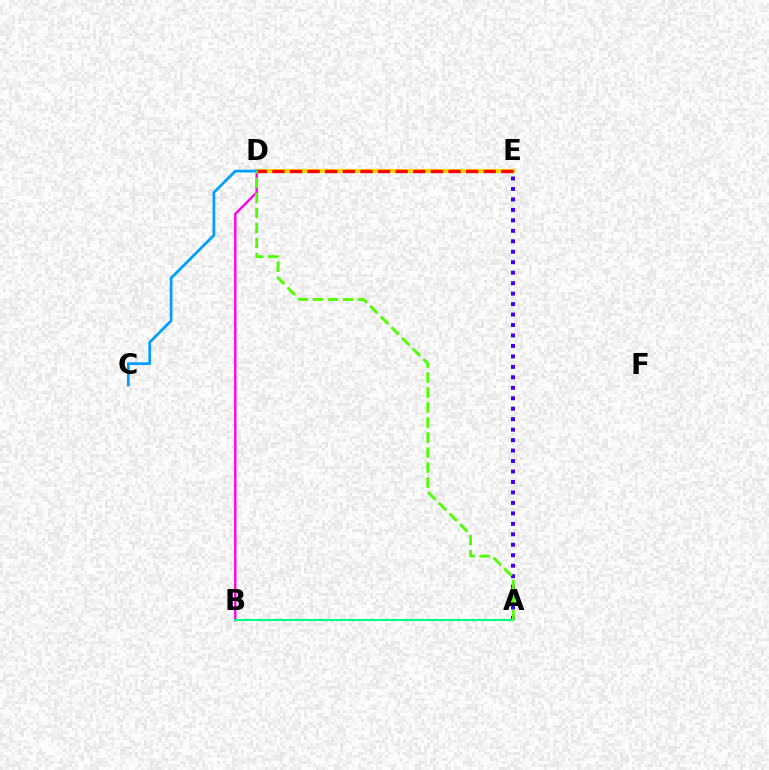{('D', 'E'): [{'color': '#ffd500', 'line_style': 'solid', 'thickness': 2.97}, {'color': '#ff0000', 'line_style': 'dashed', 'thickness': 2.39}], ('A', 'E'): [{'color': '#3700ff', 'line_style': 'dotted', 'thickness': 2.84}], ('B', 'D'): [{'color': '#ff00ed', 'line_style': 'solid', 'thickness': 1.7}], ('A', 'B'): [{'color': '#00ff86', 'line_style': 'solid', 'thickness': 1.52}], ('C', 'D'): [{'color': '#009eff', 'line_style': 'solid', 'thickness': 1.96}], ('A', 'D'): [{'color': '#4fff00', 'line_style': 'dashed', 'thickness': 2.04}]}